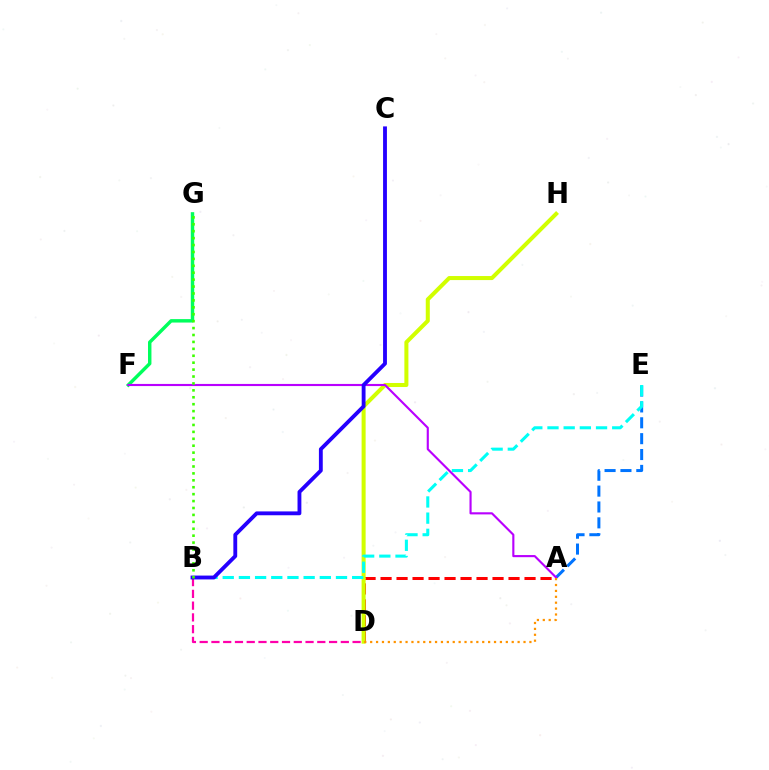{('F', 'G'): [{'color': '#00ff5c', 'line_style': 'solid', 'thickness': 2.48}], ('A', 'E'): [{'color': '#0074ff', 'line_style': 'dashed', 'thickness': 2.16}], ('A', 'D'): [{'color': '#ff0000', 'line_style': 'dashed', 'thickness': 2.17}, {'color': '#ff9400', 'line_style': 'dotted', 'thickness': 1.6}], ('D', 'H'): [{'color': '#d1ff00', 'line_style': 'solid', 'thickness': 2.91}], ('A', 'F'): [{'color': '#b900ff', 'line_style': 'solid', 'thickness': 1.53}], ('B', 'E'): [{'color': '#00fff6', 'line_style': 'dashed', 'thickness': 2.2}], ('B', 'D'): [{'color': '#ff00ac', 'line_style': 'dashed', 'thickness': 1.6}], ('B', 'C'): [{'color': '#2500ff', 'line_style': 'solid', 'thickness': 2.77}], ('B', 'G'): [{'color': '#3dff00', 'line_style': 'dotted', 'thickness': 1.88}]}